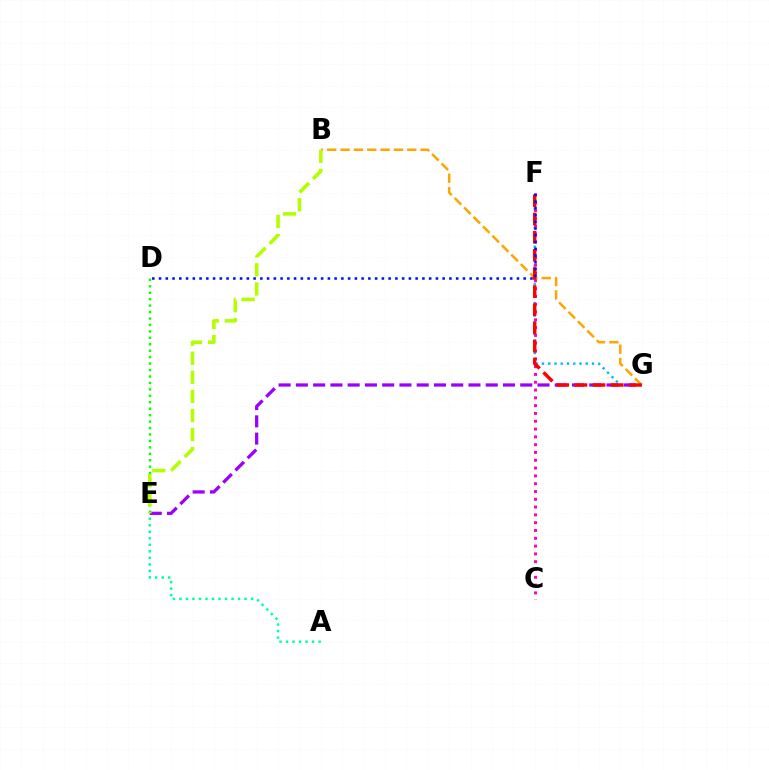{('A', 'E'): [{'color': '#00ff9d', 'line_style': 'dotted', 'thickness': 1.77}], ('F', 'G'): [{'color': '#00b5ff', 'line_style': 'dotted', 'thickness': 1.7}, {'color': '#ff0000', 'line_style': 'dashed', 'thickness': 2.47}], ('B', 'G'): [{'color': '#ffa500', 'line_style': 'dashed', 'thickness': 1.81}], ('E', 'G'): [{'color': '#9b00ff', 'line_style': 'dashed', 'thickness': 2.34}], ('D', 'E'): [{'color': '#08ff00', 'line_style': 'dotted', 'thickness': 1.75}], ('C', 'F'): [{'color': '#ff00bd', 'line_style': 'dotted', 'thickness': 2.12}], ('B', 'E'): [{'color': '#b3ff00', 'line_style': 'dashed', 'thickness': 2.59}], ('D', 'F'): [{'color': '#0010ff', 'line_style': 'dotted', 'thickness': 1.83}]}